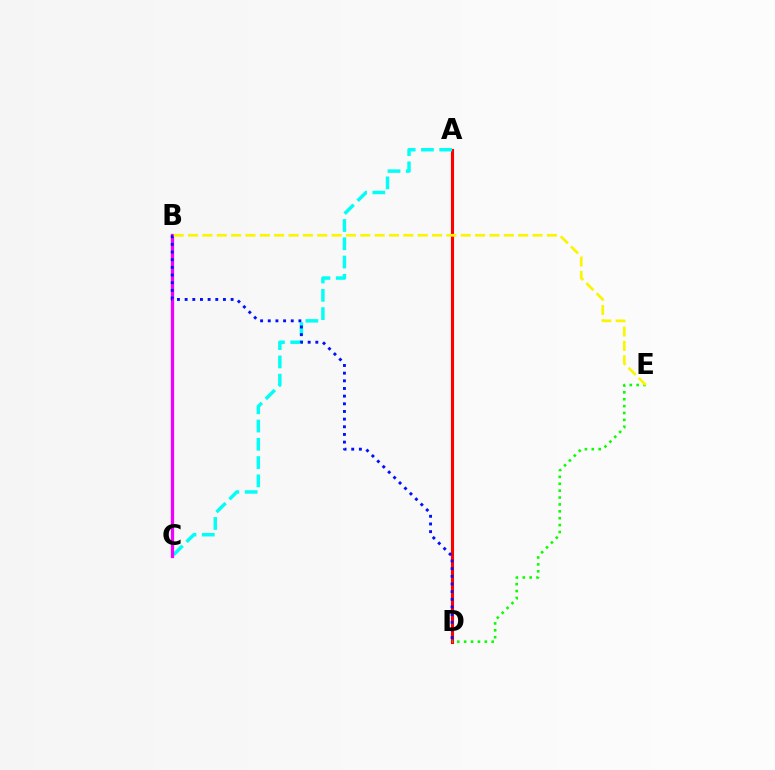{('A', 'D'): [{'color': '#ff0000', 'line_style': 'solid', 'thickness': 2.22}], ('A', 'C'): [{'color': '#00fff6', 'line_style': 'dashed', 'thickness': 2.48}], ('D', 'E'): [{'color': '#08ff00', 'line_style': 'dotted', 'thickness': 1.87}], ('B', 'C'): [{'color': '#ee00ff', 'line_style': 'solid', 'thickness': 2.34}], ('B', 'D'): [{'color': '#0010ff', 'line_style': 'dotted', 'thickness': 2.08}], ('B', 'E'): [{'color': '#fcf500', 'line_style': 'dashed', 'thickness': 1.95}]}